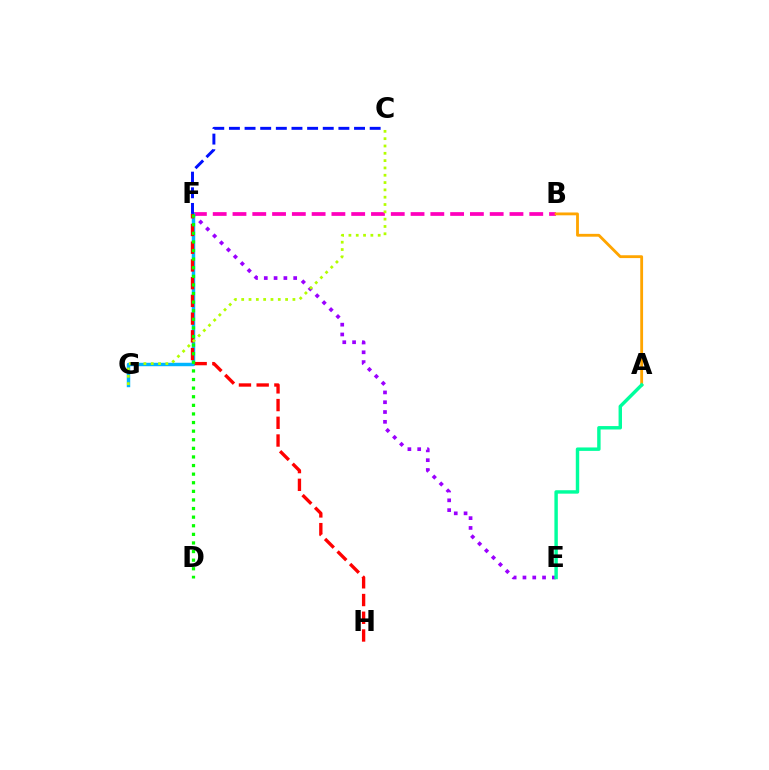{('E', 'F'): [{'color': '#9b00ff', 'line_style': 'dotted', 'thickness': 2.66}], ('B', 'F'): [{'color': '#ff00bd', 'line_style': 'dashed', 'thickness': 2.69}], ('A', 'B'): [{'color': '#ffa500', 'line_style': 'solid', 'thickness': 2.04}], ('F', 'G'): [{'color': '#00b5ff', 'line_style': 'solid', 'thickness': 2.48}], ('F', 'H'): [{'color': '#ff0000', 'line_style': 'dashed', 'thickness': 2.41}], ('A', 'E'): [{'color': '#00ff9d', 'line_style': 'solid', 'thickness': 2.47}], ('D', 'F'): [{'color': '#08ff00', 'line_style': 'dotted', 'thickness': 2.34}], ('C', 'F'): [{'color': '#0010ff', 'line_style': 'dashed', 'thickness': 2.12}], ('C', 'G'): [{'color': '#b3ff00', 'line_style': 'dotted', 'thickness': 1.99}]}